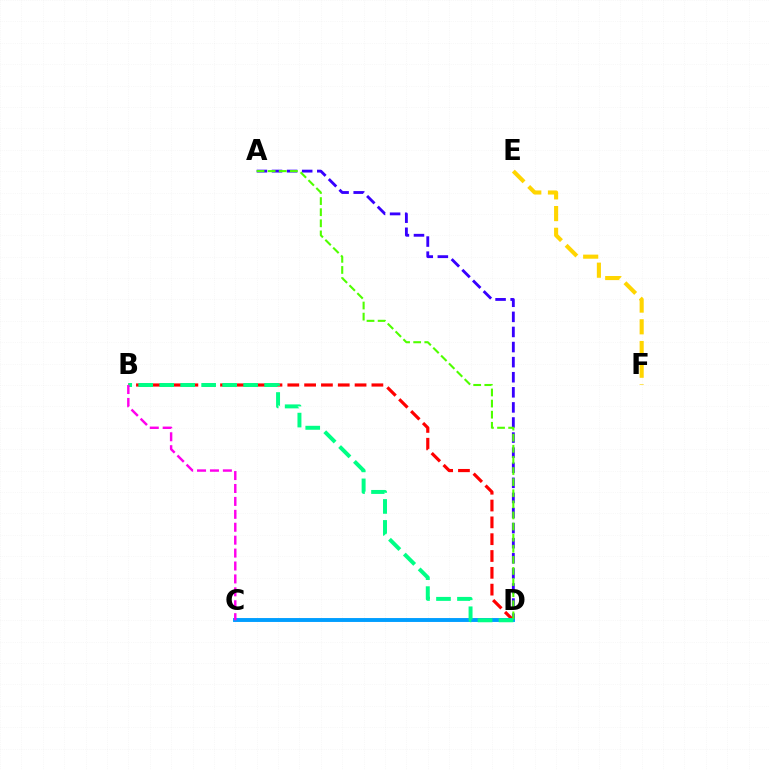{('A', 'D'): [{'color': '#3700ff', 'line_style': 'dashed', 'thickness': 2.05}, {'color': '#4fff00', 'line_style': 'dashed', 'thickness': 1.51}], ('B', 'D'): [{'color': '#ff0000', 'line_style': 'dashed', 'thickness': 2.28}, {'color': '#00ff86', 'line_style': 'dashed', 'thickness': 2.85}], ('C', 'D'): [{'color': '#009eff', 'line_style': 'solid', 'thickness': 2.81}], ('B', 'C'): [{'color': '#ff00ed', 'line_style': 'dashed', 'thickness': 1.76}], ('E', 'F'): [{'color': '#ffd500', 'line_style': 'dashed', 'thickness': 2.95}]}